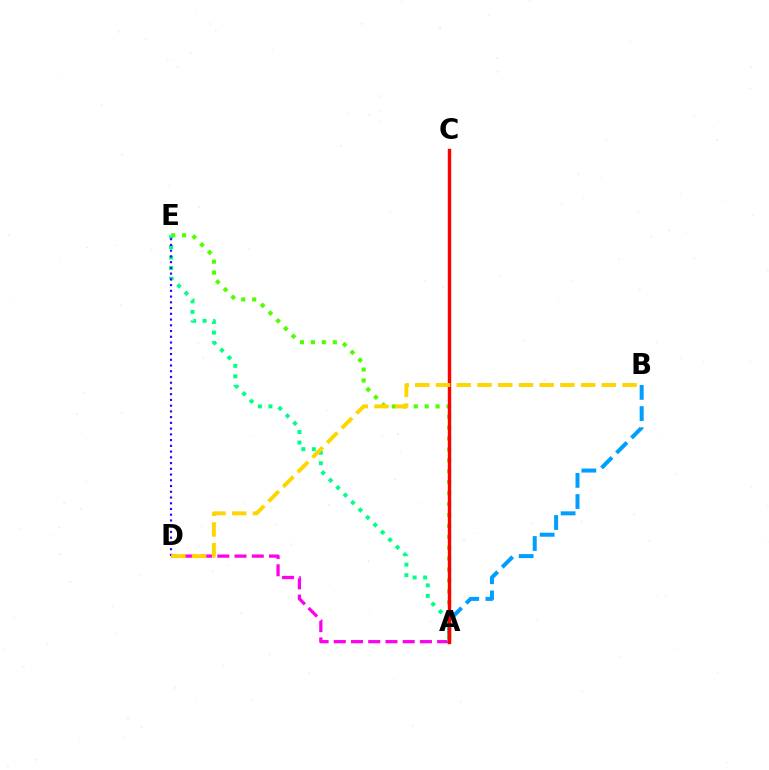{('A', 'B'): [{'color': '#009eff', 'line_style': 'dashed', 'thickness': 2.88}], ('A', 'E'): [{'color': '#4fff00', 'line_style': 'dotted', 'thickness': 2.97}, {'color': '#00ff86', 'line_style': 'dotted', 'thickness': 2.86}], ('A', 'D'): [{'color': '#ff00ed', 'line_style': 'dashed', 'thickness': 2.34}], ('D', 'E'): [{'color': '#3700ff', 'line_style': 'dotted', 'thickness': 1.56}], ('A', 'C'): [{'color': '#ff0000', 'line_style': 'solid', 'thickness': 2.47}], ('B', 'D'): [{'color': '#ffd500', 'line_style': 'dashed', 'thickness': 2.82}]}